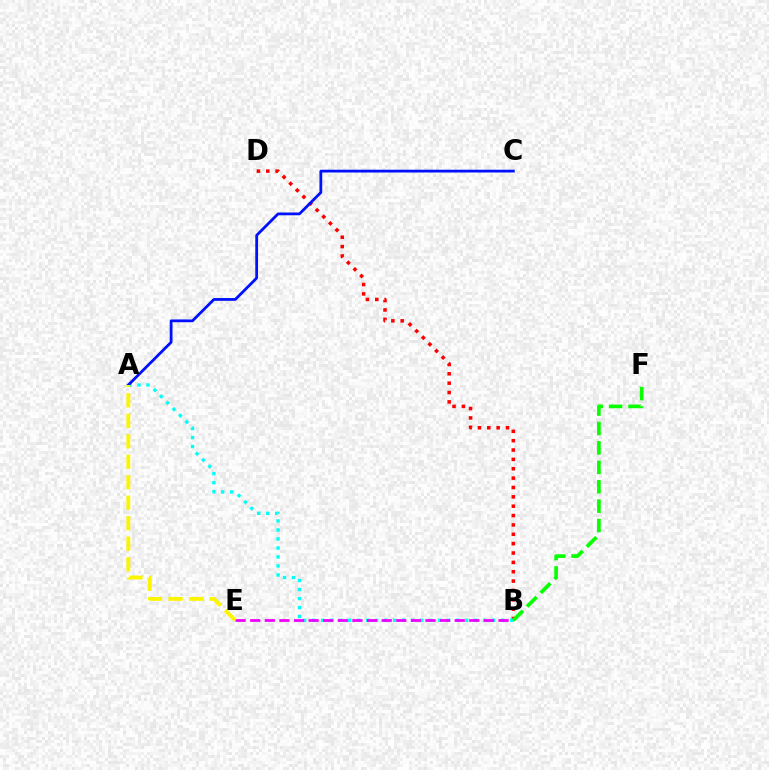{('B', 'D'): [{'color': '#ff0000', 'line_style': 'dotted', 'thickness': 2.54}], ('A', 'B'): [{'color': '#00fff6', 'line_style': 'dotted', 'thickness': 2.44}], ('B', 'E'): [{'color': '#ee00ff', 'line_style': 'dashed', 'thickness': 1.98}], ('B', 'F'): [{'color': '#08ff00', 'line_style': 'dashed', 'thickness': 2.64}], ('A', 'C'): [{'color': '#0010ff', 'line_style': 'solid', 'thickness': 2.0}], ('A', 'E'): [{'color': '#fcf500', 'line_style': 'dashed', 'thickness': 2.78}]}